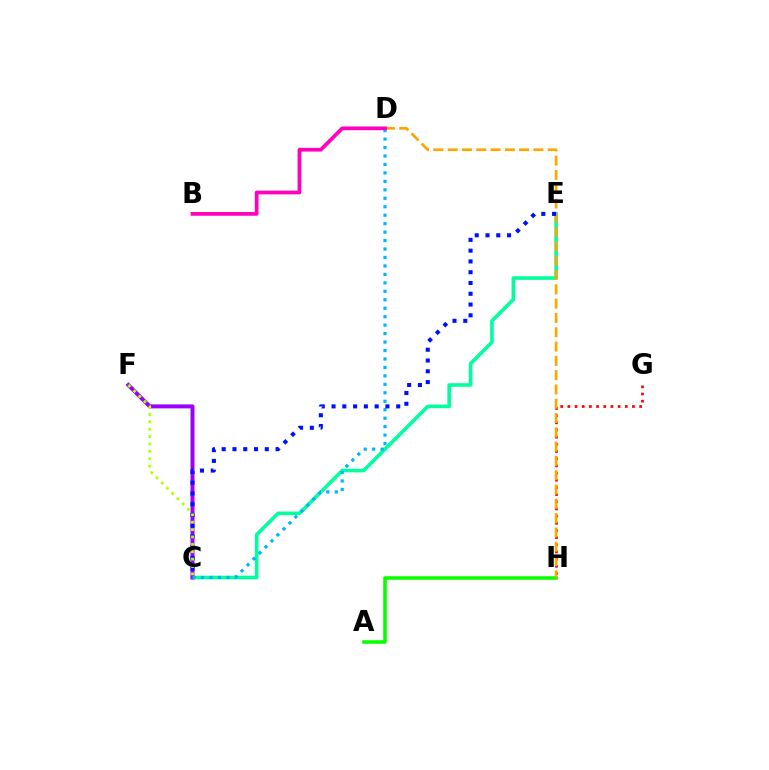{('A', 'H'): [{'color': '#08ff00', 'line_style': 'solid', 'thickness': 2.57}], ('G', 'H'): [{'color': '#ff0000', 'line_style': 'dotted', 'thickness': 1.95}], ('C', 'E'): [{'color': '#00ff9d', 'line_style': 'solid', 'thickness': 2.59}, {'color': '#0010ff', 'line_style': 'dotted', 'thickness': 2.93}], ('C', 'F'): [{'color': '#9b00ff', 'line_style': 'solid', 'thickness': 2.85}, {'color': '#b3ff00', 'line_style': 'dotted', 'thickness': 2.01}], ('C', 'D'): [{'color': '#00b5ff', 'line_style': 'dotted', 'thickness': 2.3}], ('D', 'H'): [{'color': '#ffa500', 'line_style': 'dashed', 'thickness': 1.94}], ('B', 'D'): [{'color': '#ff00bd', 'line_style': 'solid', 'thickness': 2.69}]}